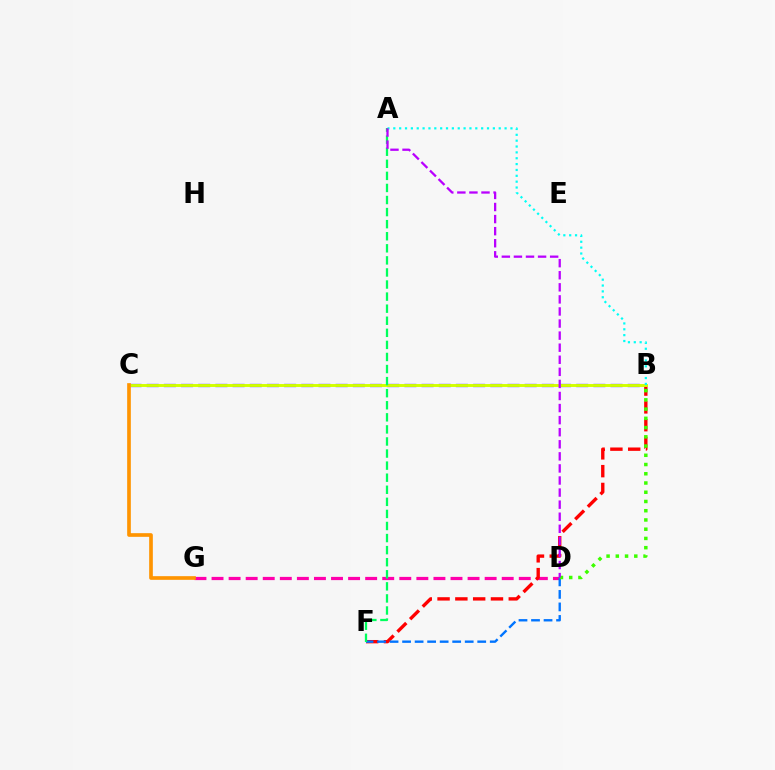{('D', 'G'): [{'color': '#ff00ac', 'line_style': 'dashed', 'thickness': 2.32}], ('B', 'F'): [{'color': '#ff0000', 'line_style': 'dashed', 'thickness': 2.42}], ('B', 'C'): [{'color': '#2500ff', 'line_style': 'dashed', 'thickness': 2.33}, {'color': '#d1ff00', 'line_style': 'solid', 'thickness': 2.1}], ('D', 'F'): [{'color': '#0074ff', 'line_style': 'dashed', 'thickness': 1.7}], ('B', 'D'): [{'color': '#3dff00', 'line_style': 'dotted', 'thickness': 2.51}], ('C', 'G'): [{'color': '#ff9400', 'line_style': 'solid', 'thickness': 2.64}], ('A', 'F'): [{'color': '#00ff5c', 'line_style': 'dashed', 'thickness': 1.64}], ('A', 'B'): [{'color': '#00fff6', 'line_style': 'dotted', 'thickness': 1.59}], ('A', 'D'): [{'color': '#b900ff', 'line_style': 'dashed', 'thickness': 1.64}]}